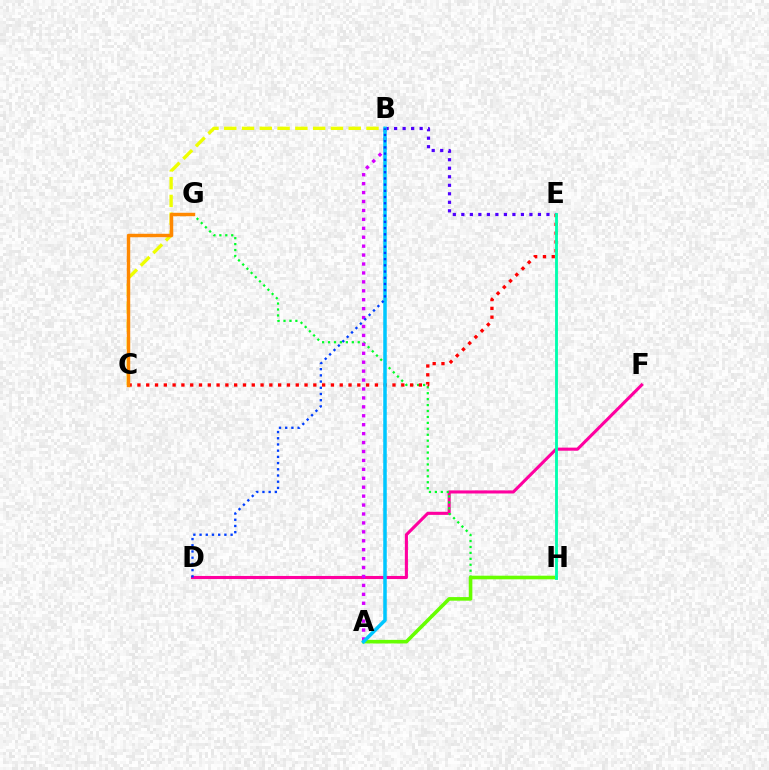{('D', 'F'): [{'color': '#ff00a0', 'line_style': 'solid', 'thickness': 2.22}], ('B', 'E'): [{'color': '#4f00ff', 'line_style': 'dotted', 'thickness': 2.31}], ('G', 'H'): [{'color': '#00ff27', 'line_style': 'dotted', 'thickness': 1.61}], ('C', 'E'): [{'color': '#ff0000', 'line_style': 'dotted', 'thickness': 2.39}], ('A', 'H'): [{'color': '#66ff00', 'line_style': 'solid', 'thickness': 2.59}], ('B', 'C'): [{'color': '#eeff00', 'line_style': 'dashed', 'thickness': 2.42}], ('C', 'G'): [{'color': '#ff8800', 'line_style': 'solid', 'thickness': 2.47}], ('A', 'B'): [{'color': '#d600ff', 'line_style': 'dotted', 'thickness': 2.43}, {'color': '#00c7ff', 'line_style': 'solid', 'thickness': 2.54}], ('E', 'H'): [{'color': '#00ffaf', 'line_style': 'solid', 'thickness': 2.06}], ('B', 'D'): [{'color': '#003fff', 'line_style': 'dotted', 'thickness': 1.69}]}